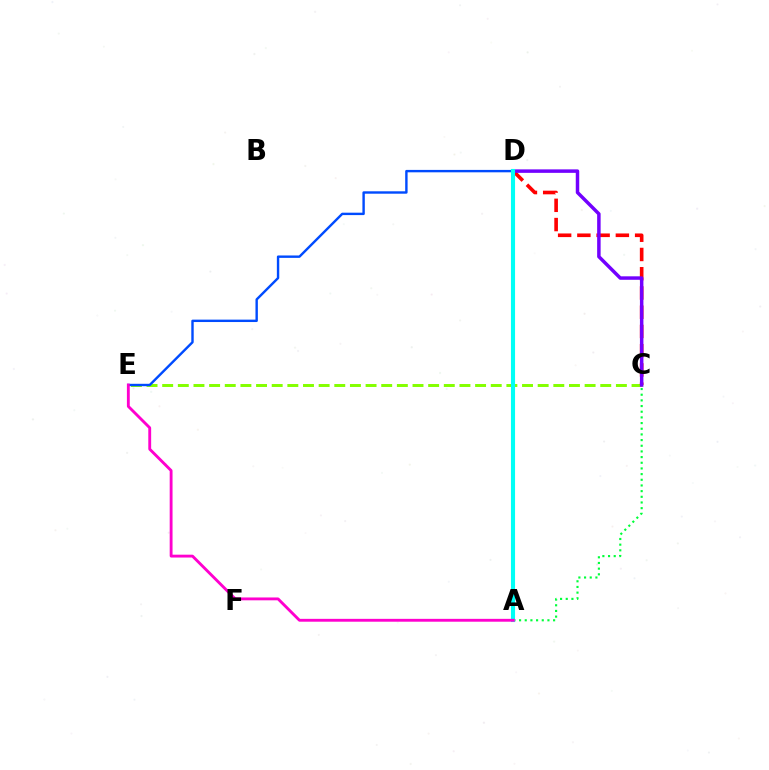{('C', 'E'): [{'color': '#84ff00', 'line_style': 'dashed', 'thickness': 2.13}], ('D', 'E'): [{'color': '#004bff', 'line_style': 'solid', 'thickness': 1.73}], ('C', 'D'): [{'color': '#ff0000', 'line_style': 'dashed', 'thickness': 2.61}, {'color': '#7200ff', 'line_style': 'solid', 'thickness': 2.5}], ('A', 'D'): [{'color': '#ffbd00', 'line_style': 'dotted', 'thickness': 2.04}, {'color': '#00fff6', 'line_style': 'solid', 'thickness': 2.96}], ('A', 'C'): [{'color': '#00ff39', 'line_style': 'dotted', 'thickness': 1.54}], ('A', 'E'): [{'color': '#ff00cf', 'line_style': 'solid', 'thickness': 2.06}]}